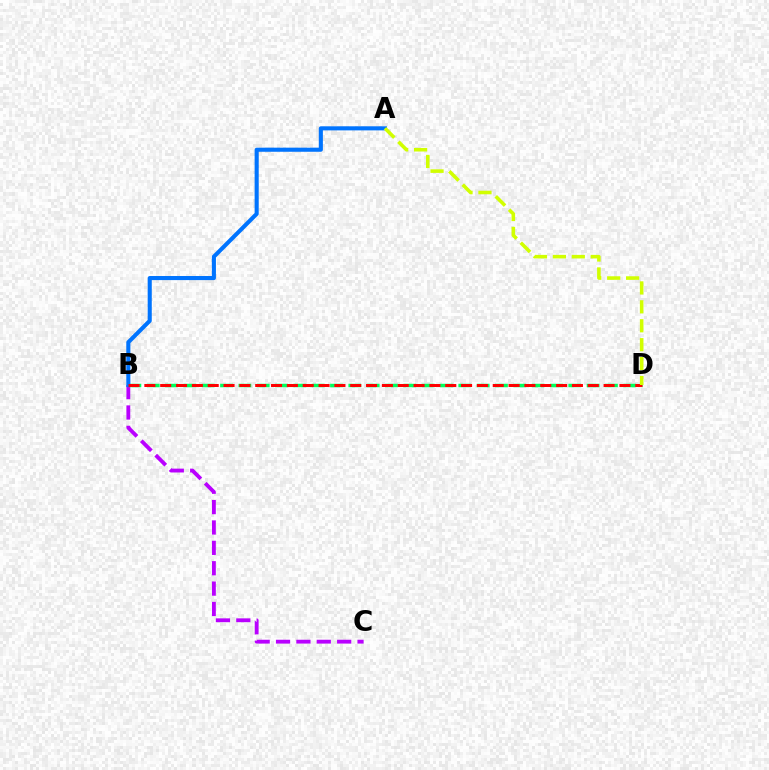{('B', 'C'): [{'color': '#b900ff', 'line_style': 'dashed', 'thickness': 2.77}], ('B', 'D'): [{'color': '#00ff5c', 'line_style': 'dashed', 'thickness': 2.49}, {'color': '#ff0000', 'line_style': 'dashed', 'thickness': 2.15}], ('A', 'B'): [{'color': '#0074ff', 'line_style': 'solid', 'thickness': 2.94}], ('A', 'D'): [{'color': '#d1ff00', 'line_style': 'dashed', 'thickness': 2.57}]}